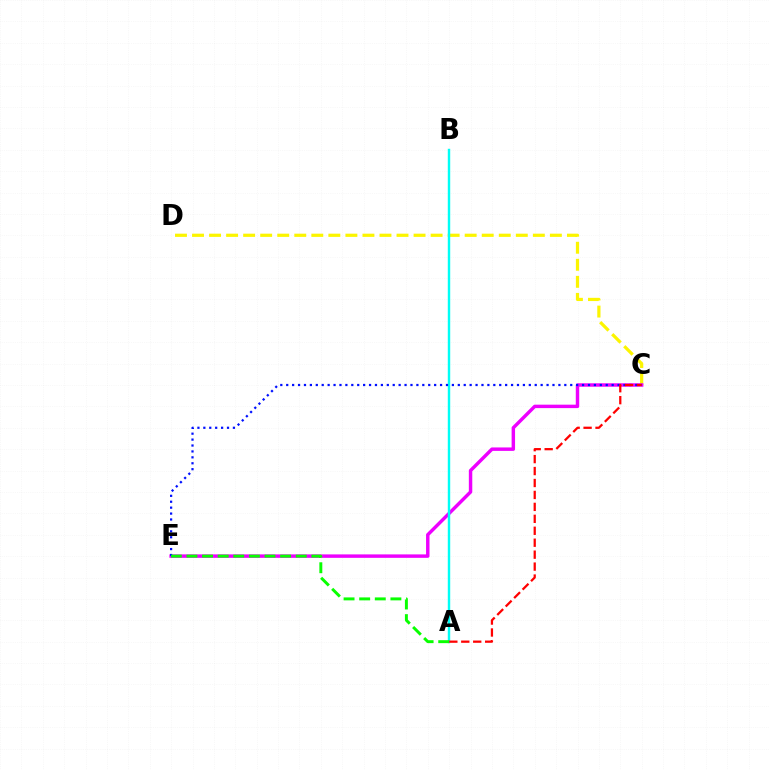{('C', 'D'): [{'color': '#fcf500', 'line_style': 'dashed', 'thickness': 2.32}], ('C', 'E'): [{'color': '#ee00ff', 'line_style': 'solid', 'thickness': 2.48}, {'color': '#0010ff', 'line_style': 'dotted', 'thickness': 1.61}], ('A', 'B'): [{'color': '#00fff6', 'line_style': 'solid', 'thickness': 1.75}], ('A', 'E'): [{'color': '#08ff00', 'line_style': 'dashed', 'thickness': 2.12}], ('A', 'C'): [{'color': '#ff0000', 'line_style': 'dashed', 'thickness': 1.62}]}